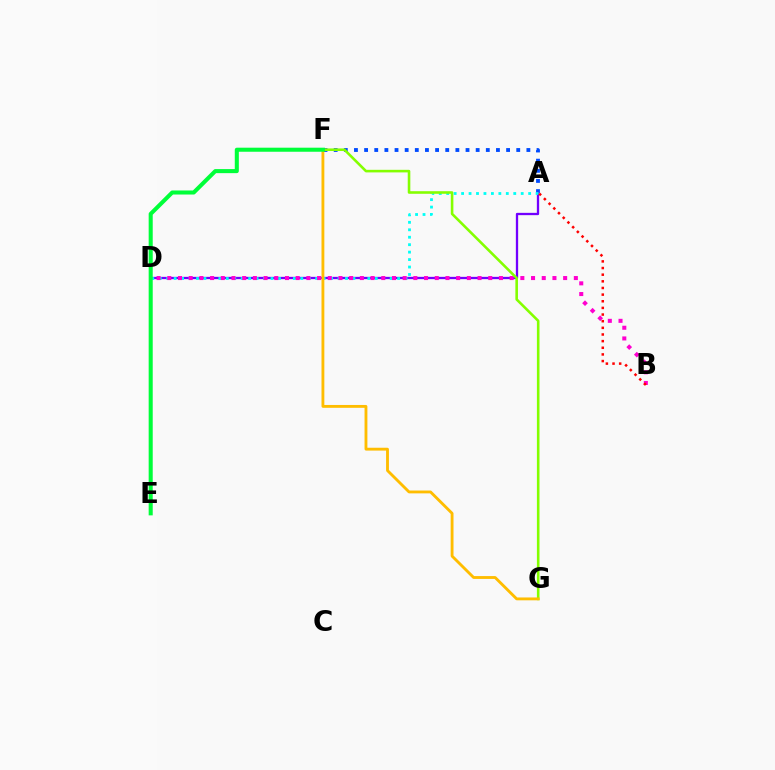{('A', 'F'): [{'color': '#004bff', 'line_style': 'dotted', 'thickness': 2.76}], ('A', 'D'): [{'color': '#7200ff', 'line_style': 'solid', 'thickness': 1.65}, {'color': '#00fff6', 'line_style': 'dotted', 'thickness': 2.02}], ('B', 'D'): [{'color': '#ff00cf', 'line_style': 'dotted', 'thickness': 2.91}], ('F', 'G'): [{'color': '#84ff00', 'line_style': 'solid', 'thickness': 1.86}, {'color': '#ffbd00', 'line_style': 'solid', 'thickness': 2.05}], ('E', 'F'): [{'color': '#00ff39', 'line_style': 'solid', 'thickness': 2.92}], ('A', 'B'): [{'color': '#ff0000', 'line_style': 'dotted', 'thickness': 1.81}]}